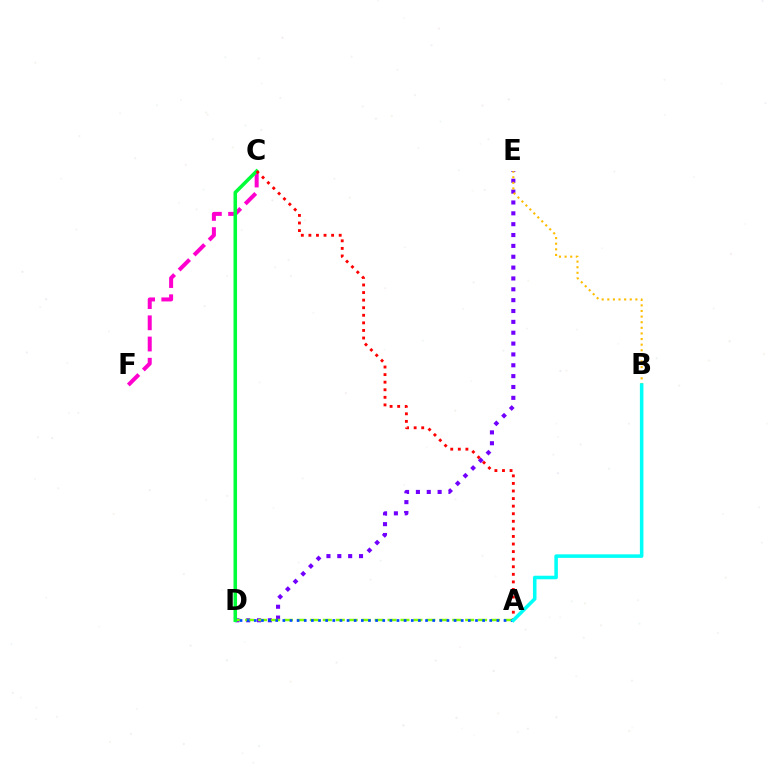{('D', 'E'): [{'color': '#7200ff', 'line_style': 'dotted', 'thickness': 2.95}], ('A', 'D'): [{'color': '#84ff00', 'line_style': 'dashed', 'thickness': 1.76}, {'color': '#004bff', 'line_style': 'dotted', 'thickness': 1.94}], ('C', 'F'): [{'color': '#ff00cf', 'line_style': 'dashed', 'thickness': 2.88}], ('B', 'E'): [{'color': '#ffbd00', 'line_style': 'dotted', 'thickness': 1.52}], ('C', 'D'): [{'color': '#00ff39', 'line_style': 'solid', 'thickness': 2.55}], ('A', 'C'): [{'color': '#ff0000', 'line_style': 'dotted', 'thickness': 2.06}], ('A', 'B'): [{'color': '#00fff6', 'line_style': 'solid', 'thickness': 2.55}]}